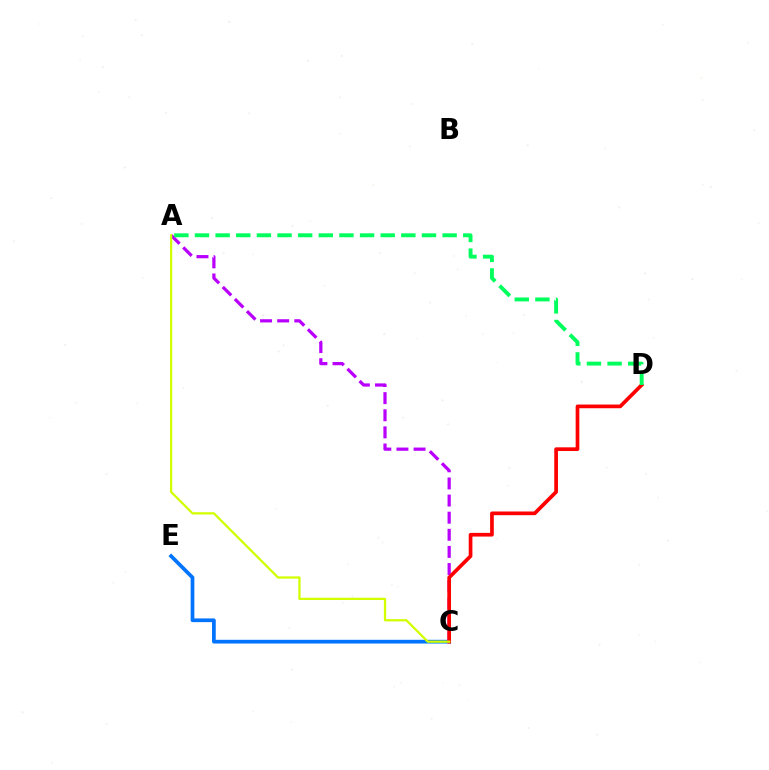{('A', 'C'): [{'color': '#b900ff', 'line_style': 'dashed', 'thickness': 2.33}, {'color': '#d1ff00', 'line_style': 'solid', 'thickness': 1.63}], ('C', 'E'): [{'color': '#0074ff', 'line_style': 'solid', 'thickness': 2.68}], ('C', 'D'): [{'color': '#ff0000', 'line_style': 'solid', 'thickness': 2.66}], ('A', 'D'): [{'color': '#00ff5c', 'line_style': 'dashed', 'thickness': 2.8}]}